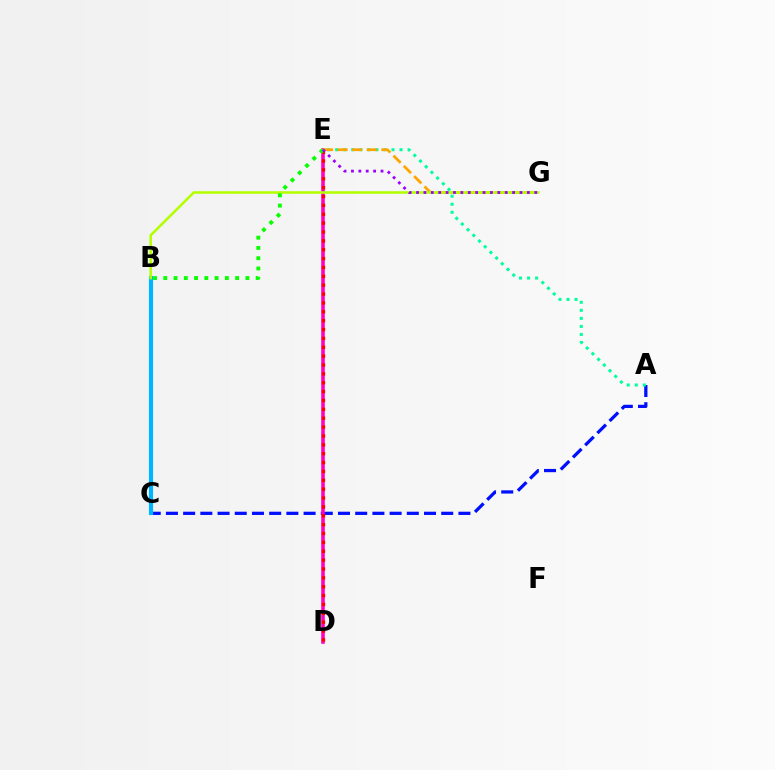{('A', 'C'): [{'color': '#0010ff', 'line_style': 'dashed', 'thickness': 2.34}], ('D', 'E'): [{'color': '#ff00bd', 'line_style': 'solid', 'thickness': 2.56}, {'color': '#ff0000', 'line_style': 'dotted', 'thickness': 2.41}], ('A', 'E'): [{'color': '#00ff9d', 'line_style': 'dotted', 'thickness': 2.19}], ('B', 'C'): [{'color': '#00b5ff', 'line_style': 'solid', 'thickness': 3.0}], ('E', 'G'): [{'color': '#ffa500', 'line_style': 'dashed', 'thickness': 1.98}, {'color': '#9b00ff', 'line_style': 'dotted', 'thickness': 2.01}], ('B', 'G'): [{'color': '#b3ff00', 'line_style': 'solid', 'thickness': 1.84}], ('B', 'E'): [{'color': '#08ff00', 'line_style': 'dotted', 'thickness': 2.79}]}